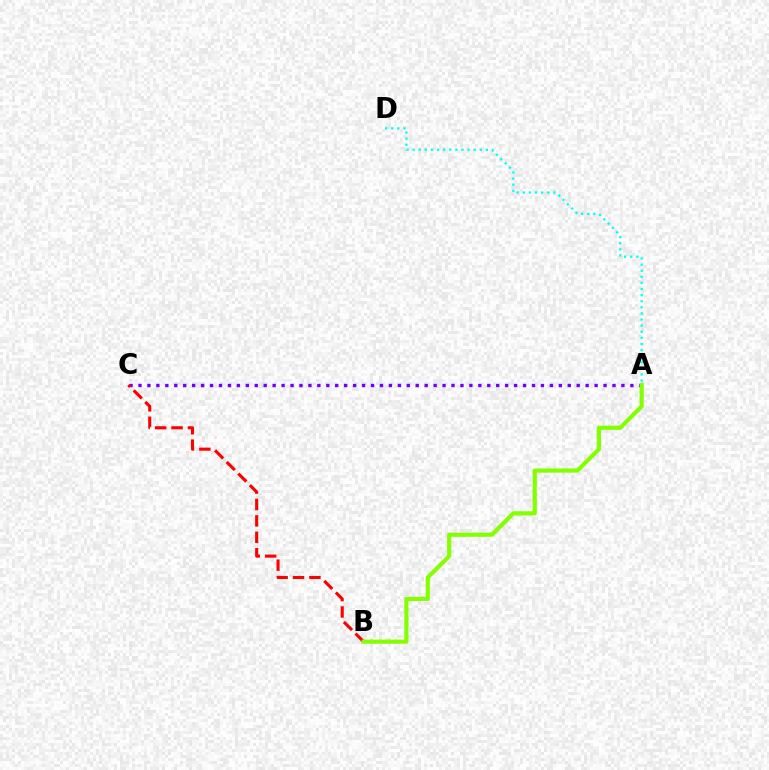{('A', 'C'): [{'color': '#7200ff', 'line_style': 'dotted', 'thickness': 2.43}], ('A', 'D'): [{'color': '#00fff6', 'line_style': 'dotted', 'thickness': 1.66}], ('B', 'C'): [{'color': '#ff0000', 'line_style': 'dashed', 'thickness': 2.23}], ('A', 'B'): [{'color': '#84ff00', 'line_style': 'solid', 'thickness': 2.99}]}